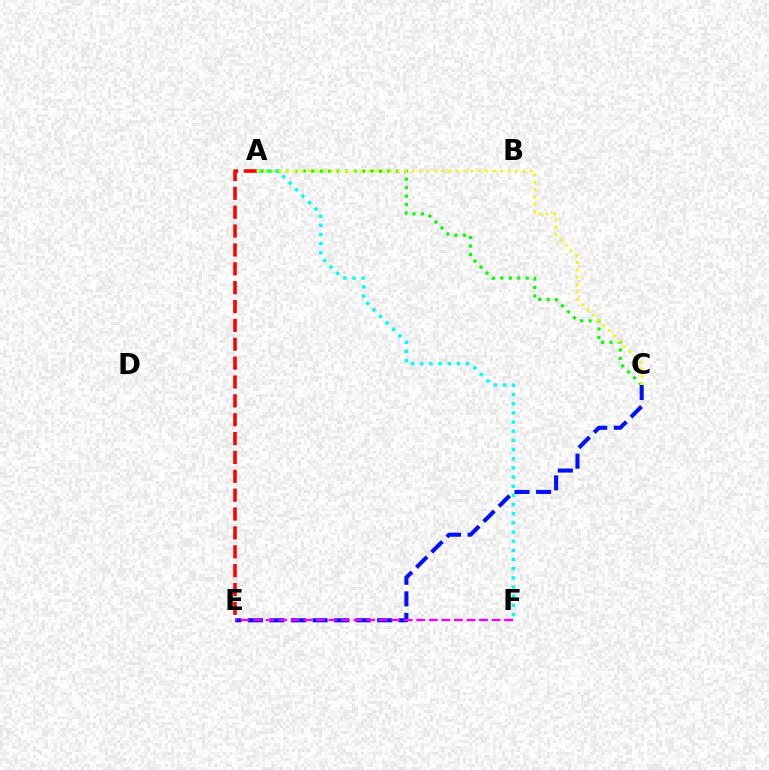{('A', 'E'): [{'color': '#ff0000', 'line_style': 'dashed', 'thickness': 2.56}], ('A', 'C'): [{'color': '#08ff00', 'line_style': 'dotted', 'thickness': 2.3}, {'color': '#fcf500', 'line_style': 'dotted', 'thickness': 2.0}], ('A', 'F'): [{'color': '#00fff6', 'line_style': 'dotted', 'thickness': 2.49}], ('C', 'E'): [{'color': '#0010ff', 'line_style': 'dashed', 'thickness': 2.93}], ('E', 'F'): [{'color': '#ee00ff', 'line_style': 'dashed', 'thickness': 1.71}]}